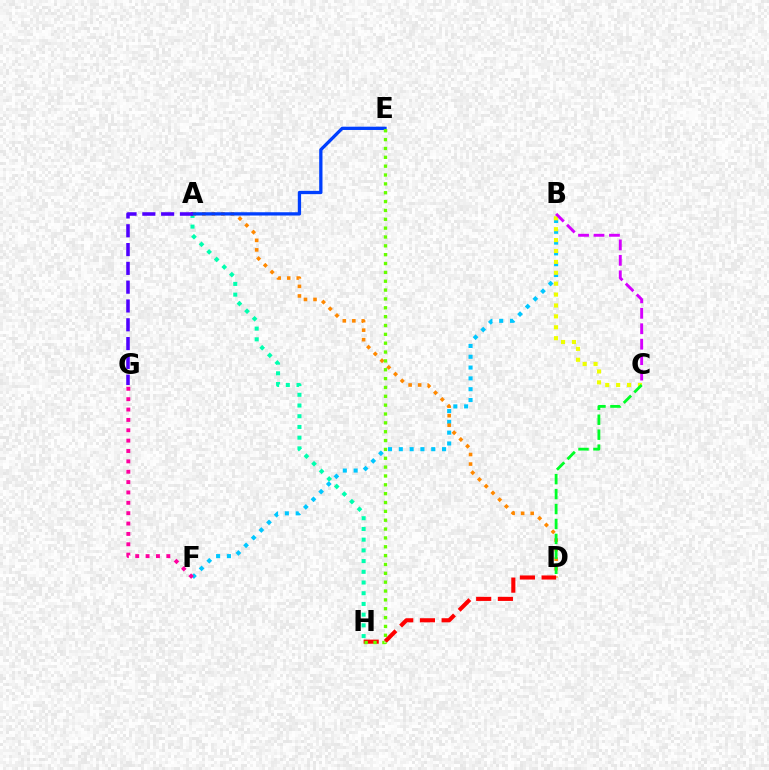{('B', 'F'): [{'color': '#00c7ff', 'line_style': 'dotted', 'thickness': 2.94}], ('A', 'H'): [{'color': '#00ffaf', 'line_style': 'dotted', 'thickness': 2.91}], ('A', 'D'): [{'color': '#ff8800', 'line_style': 'dotted', 'thickness': 2.59}], ('D', 'H'): [{'color': '#ff0000', 'line_style': 'dashed', 'thickness': 2.95}], ('B', 'C'): [{'color': '#eeff00', 'line_style': 'dotted', 'thickness': 2.96}, {'color': '#d600ff', 'line_style': 'dashed', 'thickness': 2.1}], ('A', 'E'): [{'color': '#003fff', 'line_style': 'solid', 'thickness': 2.37}], ('E', 'H'): [{'color': '#66ff00', 'line_style': 'dotted', 'thickness': 2.4}], ('C', 'D'): [{'color': '#00ff27', 'line_style': 'dashed', 'thickness': 2.03}], ('F', 'G'): [{'color': '#ff00a0', 'line_style': 'dotted', 'thickness': 2.82}], ('A', 'G'): [{'color': '#4f00ff', 'line_style': 'dashed', 'thickness': 2.55}]}